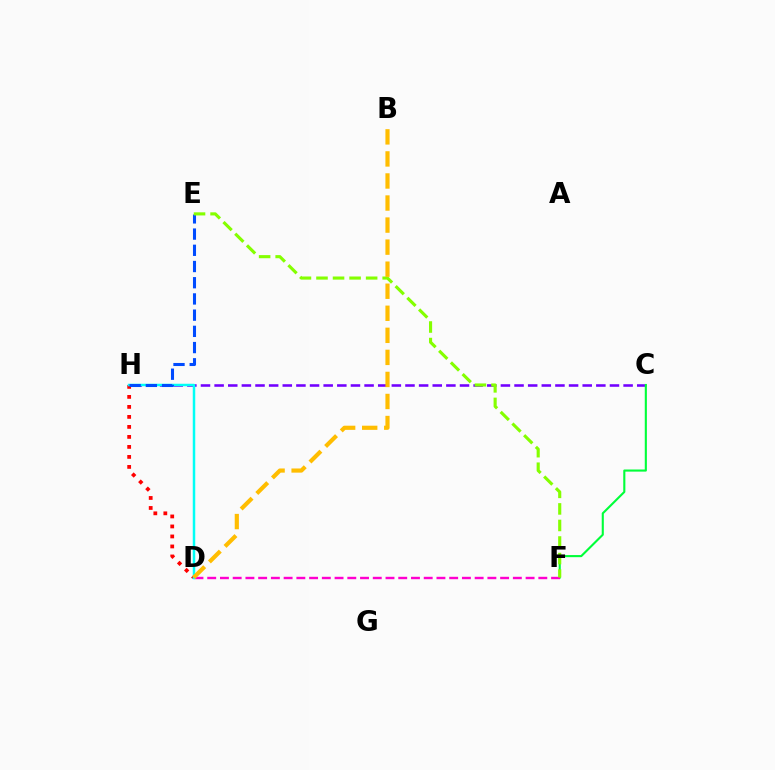{('D', 'H'): [{'color': '#ff0000', 'line_style': 'dotted', 'thickness': 2.72}, {'color': '#00fff6', 'line_style': 'solid', 'thickness': 1.8}], ('C', 'H'): [{'color': '#7200ff', 'line_style': 'dashed', 'thickness': 1.85}], ('C', 'F'): [{'color': '#00ff39', 'line_style': 'solid', 'thickness': 1.52}], ('D', 'F'): [{'color': '#ff00cf', 'line_style': 'dashed', 'thickness': 1.73}], ('E', 'H'): [{'color': '#004bff', 'line_style': 'dashed', 'thickness': 2.2}], ('E', 'F'): [{'color': '#84ff00', 'line_style': 'dashed', 'thickness': 2.25}], ('B', 'D'): [{'color': '#ffbd00', 'line_style': 'dashed', 'thickness': 3.0}]}